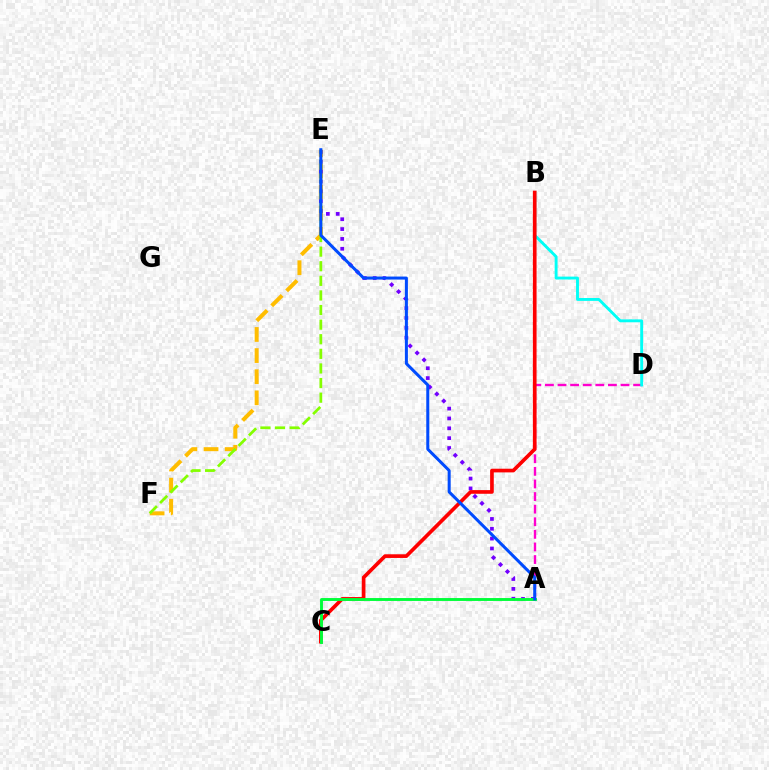{('A', 'D'): [{'color': '#ff00cf', 'line_style': 'dashed', 'thickness': 1.71}], ('E', 'F'): [{'color': '#ffbd00', 'line_style': 'dashed', 'thickness': 2.87}, {'color': '#84ff00', 'line_style': 'dashed', 'thickness': 1.98}], ('A', 'E'): [{'color': '#7200ff', 'line_style': 'dotted', 'thickness': 2.68}, {'color': '#004bff', 'line_style': 'solid', 'thickness': 2.17}], ('B', 'D'): [{'color': '#00fff6', 'line_style': 'solid', 'thickness': 2.08}], ('B', 'C'): [{'color': '#ff0000', 'line_style': 'solid', 'thickness': 2.64}], ('A', 'C'): [{'color': '#00ff39', 'line_style': 'solid', 'thickness': 2.08}]}